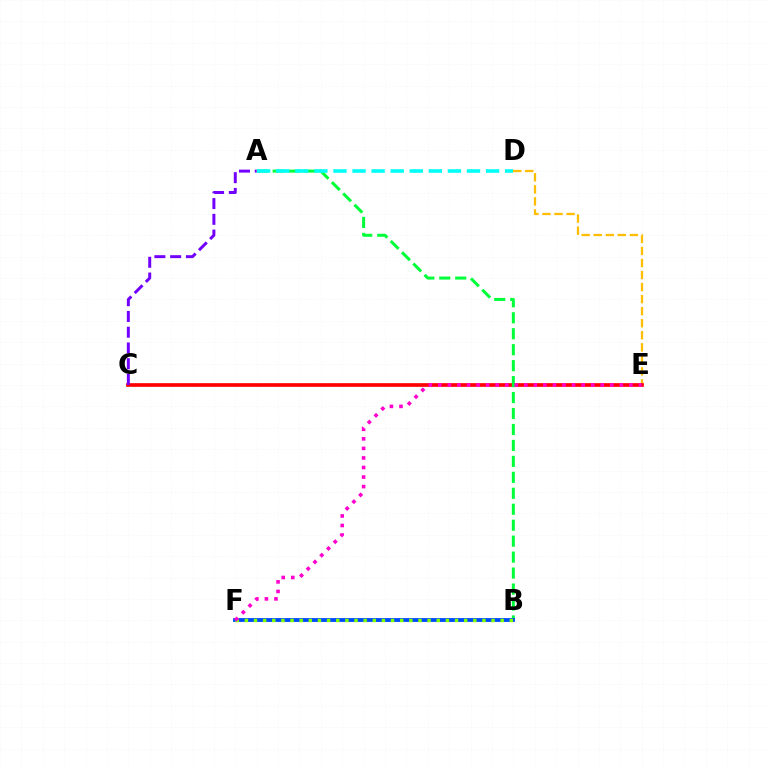{('D', 'E'): [{'color': '#ffbd00', 'line_style': 'dashed', 'thickness': 1.64}], ('C', 'E'): [{'color': '#ff0000', 'line_style': 'solid', 'thickness': 2.65}], ('A', 'B'): [{'color': '#00ff39', 'line_style': 'dashed', 'thickness': 2.17}], ('A', 'D'): [{'color': '#00fff6', 'line_style': 'dashed', 'thickness': 2.59}], ('B', 'F'): [{'color': '#004bff', 'line_style': 'solid', 'thickness': 2.76}, {'color': '#84ff00', 'line_style': 'dotted', 'thickness': 2.48}], ('E', 'F'): [{'color': '#ff00cf', 'line_style': 'dotted', 'thickness': 2.59}], ('A', 'C'): [{'color': '#7200ff', 'line_style': 'dashed', 'thickness': 2.14}]}